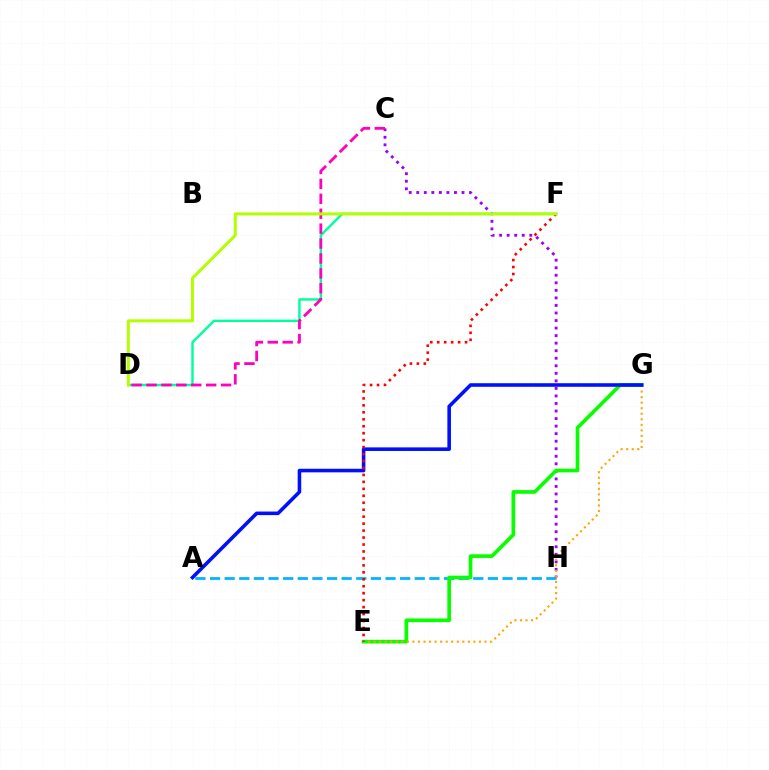{('A', 'H'): [{'color': '#00b5ff', 'line_style': 'dashed', 'thickness': 1.99}], ('C', 'H'): [{'color': '#9b00ff', 'line_style': 'dotted', 'thickness': 2.05}], ('E', 'G'): [{'color': '#08ff00', 'line_style': 'solid', 'thickness': 2.64}, {'color': '#ffa500', 'line_style': 'dotted', 'thickness': 1.51}], ('D', 'F'): [{'color': '#00ff9d', 'line_style': 'solid', 'thickness': 1.75}, {'color': '#b3ff00', 'line_style': 'solid', 'thickness': 2.15}], ('C', 'D'): [{'color': '#ff00bd', 'line_style': 'dashed', 'thickness': 2.03}], ('A', 'G'): [{'color': '#0010ff', 'line_style': 'solid', 'thickness': 2.58}], ('E', 'F'): [{'color': '#ff0000', 'line_style': 'dotted', 'thickness': 1.89}]}